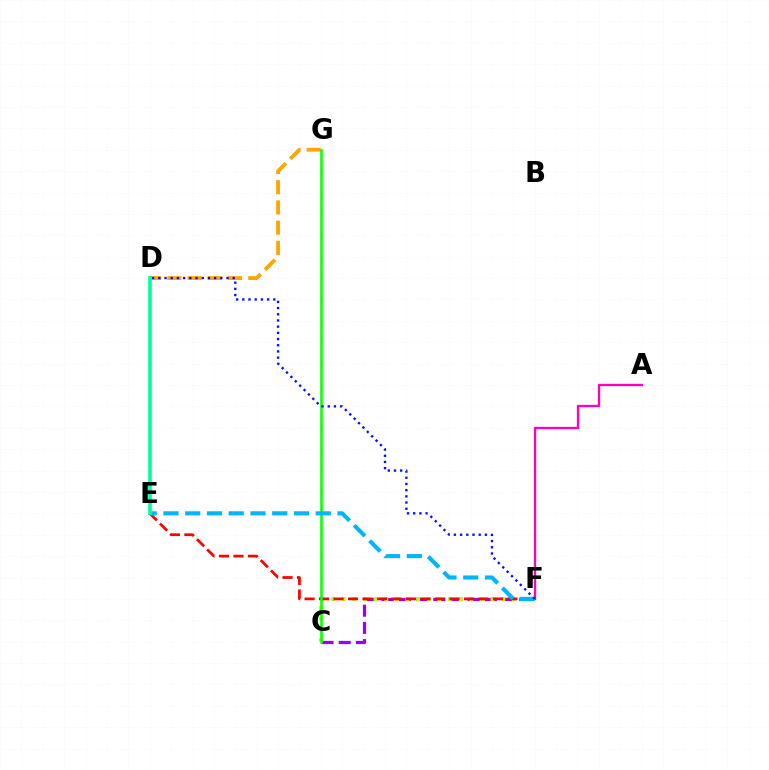{('D', 'G'): [{'color': '#ffa500', 'line_style': 'dashed', 'thickness': 2.75}], ('C', 'F'): [{'color': '#9b00ff', 'line_style': 'dashed', 'thickness': 2.34}, {'color': '#b3ff00', 'line_style': 'dotted', 'thickness': 2.89}], ('E', 'F'): [{'color': '#ff0000', 'line_style': 'dashed', 'thickness': 1.97}, {'color': '#00b5ff', 'line_style': 'dashed', 'thickness': 2.96}], ('C', 'G'): [{'color': '#08ff00', 'line_style': 'solid', 'thickness': 1.84}], ('A', 'F'): [{'color': '#ff00bd', 'line_style': 'solid', 'thickness': 1.67}], ('D', 'E'): [{'color': '#00ff9d', 'line_style': 'solid', 'thickness': 2.63}], ('D', 'F'): [{'color': '#0010ff', 'line_style': 'dotted', 'thickness': 1.68}]}